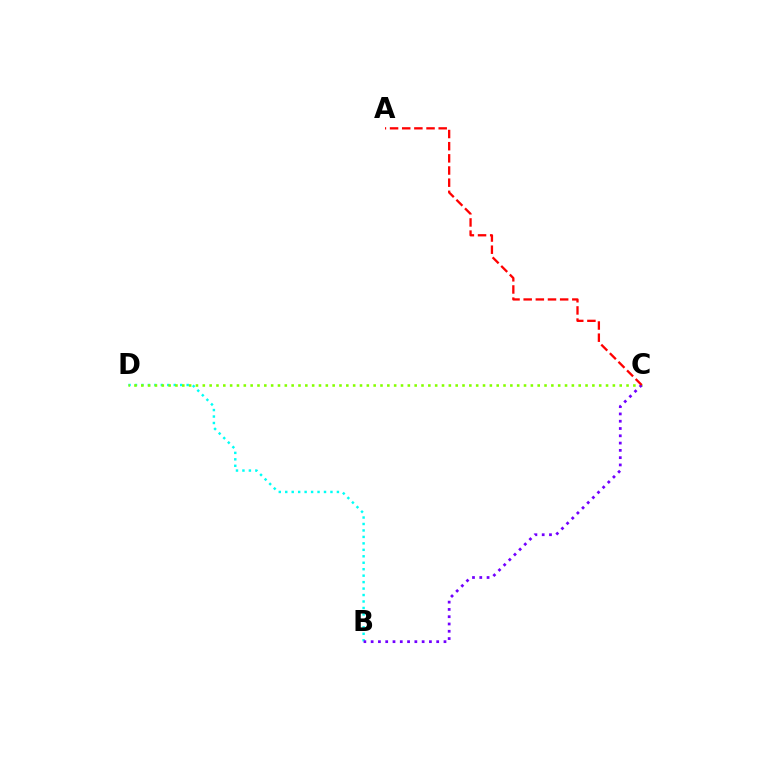{('B', 'D'): [{'color': '#00fff6', 'line_style': 'dotted', 'thickness': 1.75}], ('C', 'D'): [{'color': '#84ff00', 'line_style': 'dotted', 'thickness': 1.86}], ('B', 'C'): [{'color': '#7200ff', 'line_style': 'dotted', 'thickness': 1.98}], ('A', 'C'): [{'color': '#ff0000', 'line_style': 'dashed', 'thickness': 1.65}]}